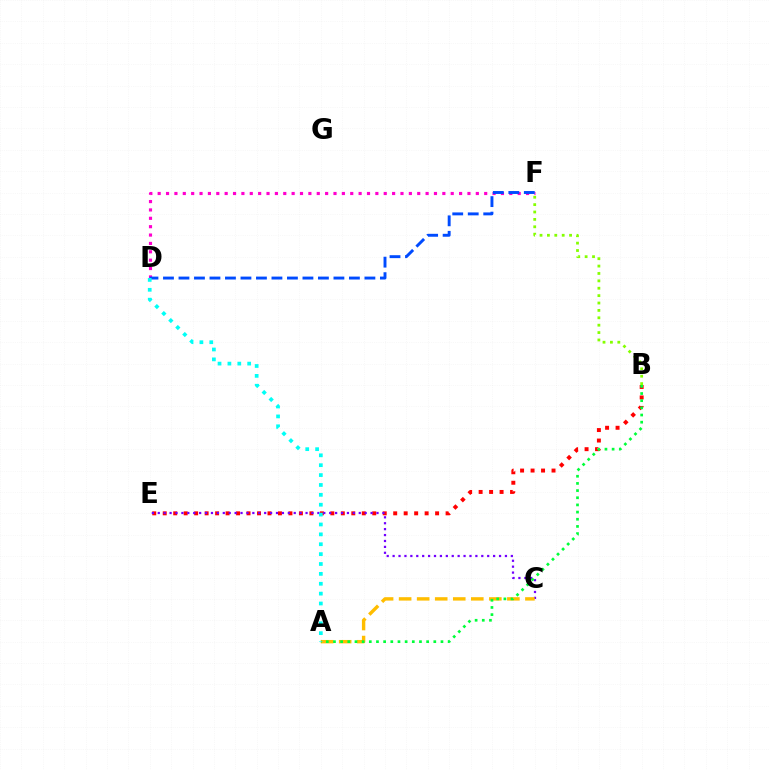{('B', 'E'): [{'color': '#ff0000', 'line_style': 'dotted', 'thickness': 2.85}], ('D', 'F'): [{'color': '#ff00cf', 'line_style': 'dotted', 'thickness': 2.27}, {'color': '#004bff', 'line_style': 'dashed', 'thickness': 2.11}], ('B', 'F'): [{'color': '#84ff00', 'line_style': 'dotted', 'thickness': 2.01}], ('C', 'E'): [{'color': '#7200ff', 'line_style': 'dotted', 'thickness': 1.61}], ('A', 'C'): [{'color': '#ffbd00', 'line_style': 'dashed', 'thickness': 2.45}], ('A', 'B'): [{'color': '#00ff39', 'line_style': 'dotted', 'thickness': 1.95}], ('A', 'D'): [{'color': '#00fff6', 'line_style': 'dotted', 'thickness': 2.68}]}